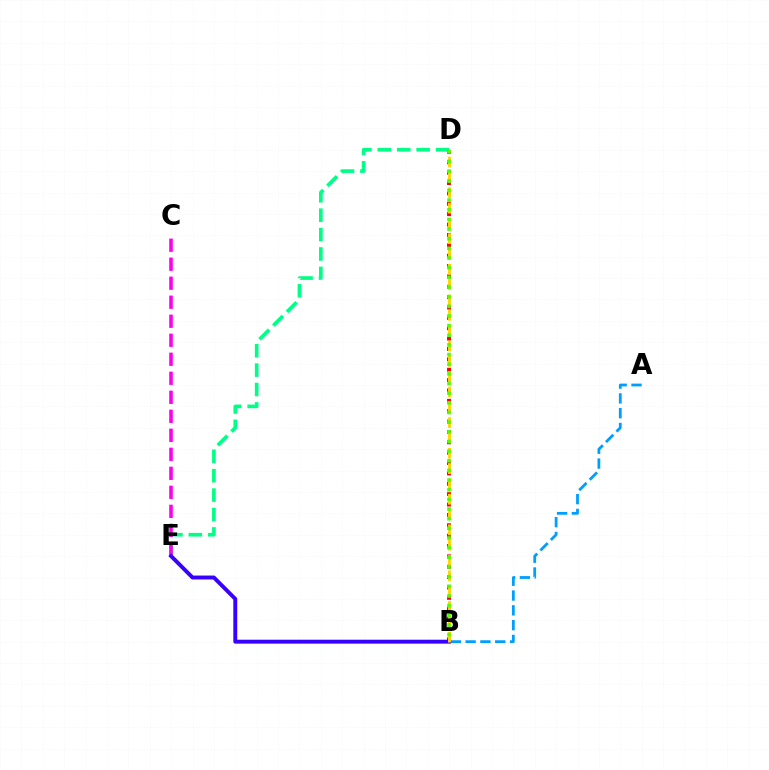{('D', 'E'): [{'color': '#00ff86', 'line_style': 'dashed', 'thickness': 2.64}], ('A', 'B'): [{'color': '#009eff', 'line_style': 'dashed', 'thickness': 2.01}], ('C', 'E'): [{'color': '#ff00ed', 'line_style': 'dashed', 'thickness': 2.58}], ('B', 'D'): [{'color': '#ff0000', 'line_style': 'dotted', 'thickness': 2.82}, {'color': '#ffd500', 'line_style': 'dashed', 'thickness': 2.08}, {'color': '#4fff00', 'line_style': 'dotted', 'thickness': 2.62}], ('B', 'E'): [{'color': '#3700ff', 'line_style': 'solid', 'thickness': 2.82}]}